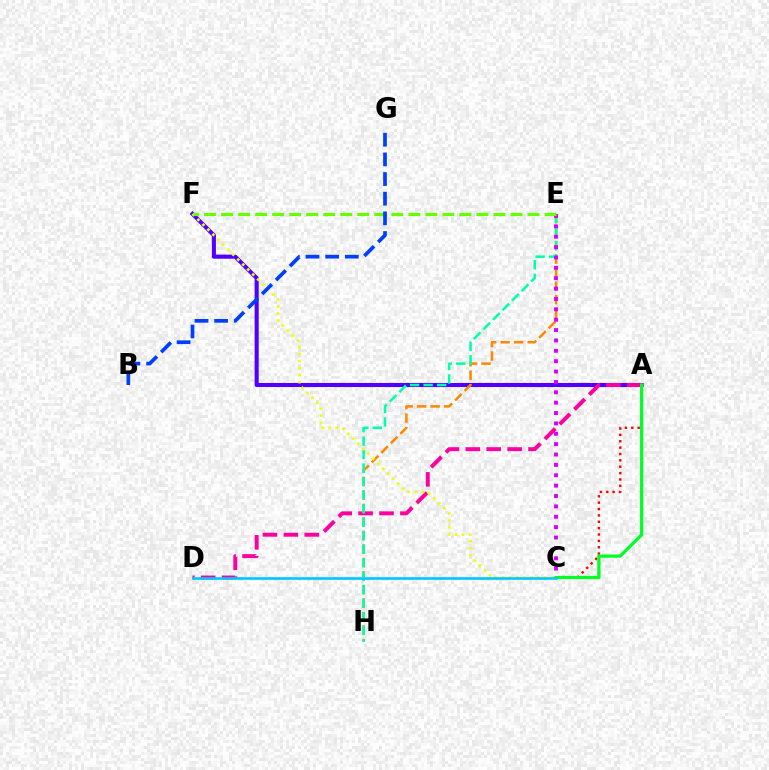{('A', 'C'): [{'color': '#ff0000', 'line_style': 'dotted', 'thickness': 1.73}, {'color': '#00ff27', 'line_style': 'solid', 'thickness': 2.33}], ('A', 'F'): [{'color': '#4f00ff', 'line_style': 'solid', 'thickness': 2.94}], ('A', 'D'): [{'color': '#ff00a0', 'line_style': 'dashed', 'thickness': 2.84}], ('E', 'H'): [{'color': '#ff8800', 'line_style': 'dashed', 'thickness': 1.83}, {'color': '#00ffaf', 'line_style': 'dashed', 'thickness': 1.84}], ('C', 'F'): [{'color': '#eeff00', 'line_style': 'dotted', 'thickness': 1.91}], ('C', 'E'): [{'color': '#d600ff', 'line_style': 'dotted', 'thickness': 2.82}], ('E', 'F'): [{'color': '#66ff00', 'line_style': 'dashed', 'thickness': 2.31}], ('B', 'G'): [{'color': '#003fff', 'line_style': 'dashed', 'thickness': 2.67}], ('C', 'D'): [{'color': '#00c7ff', 'line_style': 'solid', 'thickness': 1.89}]}